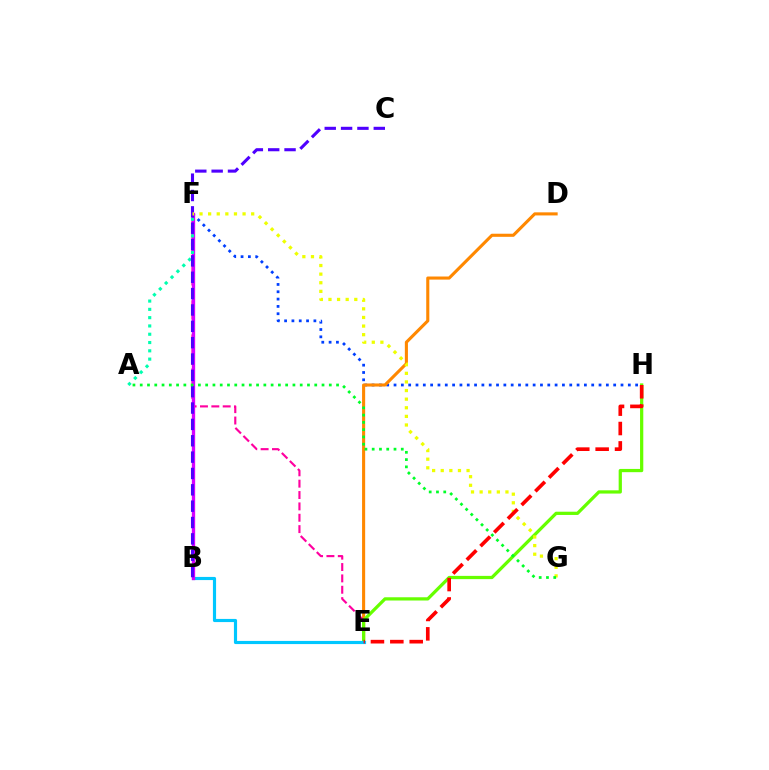{('F', 'H'): [{'color': '#003fff', 'line_style': 'dotted', 'thickness': 1.99}], ('D', 'E'): [{'color': '#ff8800', 'line_style': 'solid', 'thickness': 2.23}], ('E', 'F'): [{'color': '#ff00a0', 'line_style': 'dashed', 'thickness': 1.54}], ('E', 'H'): [{'color': '#66ff00', 'line_style': 'solid', 'thickness': 2.33}, {'color': '#ff0000', 'line_style': 'dashed', 'thickness': 2.63}], ('B', 'E'): [{'color': '#00c7ff', 'line_style': 'solid', 'thickness': 2.27}], ('B', 'F'): [{'color': '#d600ff', 'line_style': 'solid', 'thickness': 2.39}], ('A', 'F'): [{'color': '#00ffaf', 'line_style': 'dotted', 'thickness': 2.25}], ('B', 'C'): [{'color': '#4f00ff', 'line_style': 'dashed', 'thickness': 2.22}], ('F', 'G'): [{'color': '#eeff00', 'line_style': 'dotted', 'thickness': 2.34}], ('A', 'G'): [{'color': '#00ff27', 'line_style': 'dotted', 'thickness': 1.98}]}